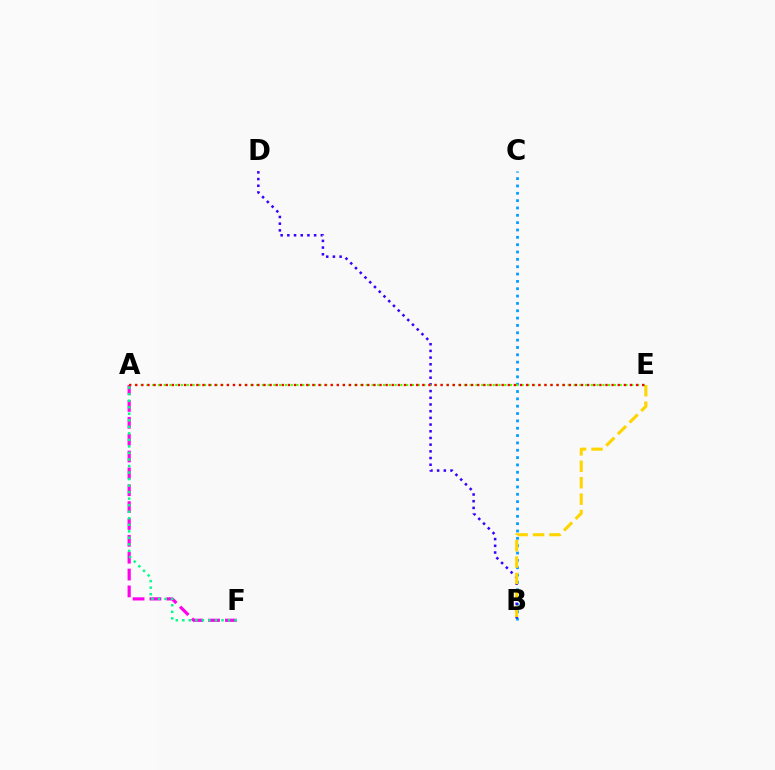{('B', 'C'): [{'color': '#009eff', 'line_style': 'dotted', 'thickness': 1.99}], ('B', 'D'): [{'color': '#3700ff', 'line_style': 'dotted', 'thickness': 1.82}], ('B', 'E'): [{'color': '#ffd500', 'line_style': 'dashed', 'thickness': 2.23}], ('A', 'F'): [{'color': '#ff00ed', 'line_style': 'dashed', 'thickness': 2.29}, {'color': '#00ff86', 'line_style': 'dotted', 'thickness': 1.77}], ('A', 'E'): [{'color': '#4fff00', 'line_style': 'dotted', 'thickness': 1.57}, {'color': '#ff0000', 'line_style': 'dotted', 'thickness': 1.66}]}